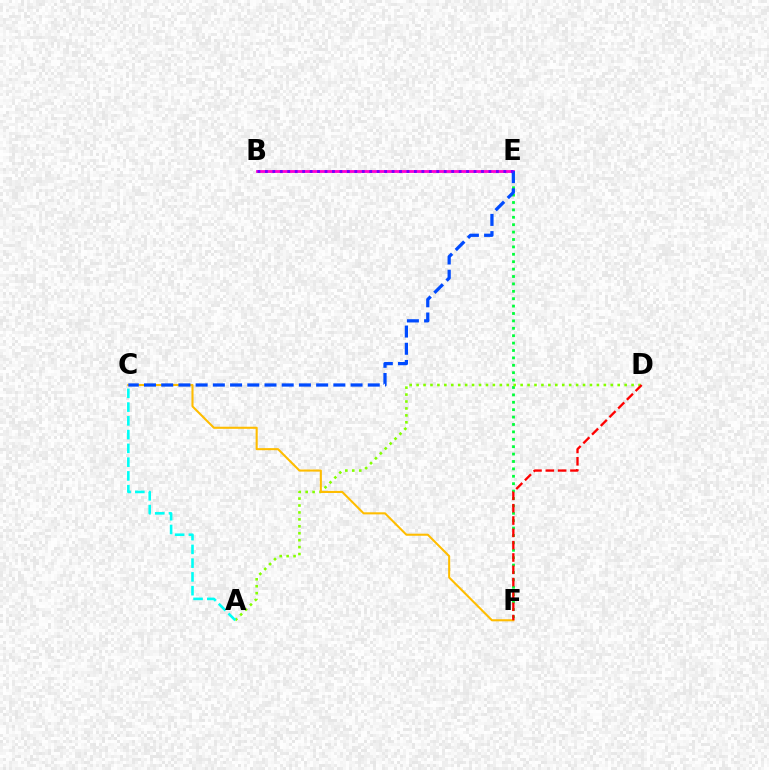{('E', 'F'): [{'color': '#00ff39', 'line_style': 'dotted', 'thickness': 2.01}], ('A', 'D'): [{'color': '#84ff00', 'line_style': 'dotted', 'thickness': 1.88}], ('B', 'E'): [{'color': '#ff00cf', 'line_style': 'solid', 'thickness': 2.04}, {'color': '#7200ff', 'line_style': 'dotted', 'thickness': 2.02}], ('A', 'C'): [{'color': '#00fff6', 'line_style': 'dashed', 'thickness': 1.87}], ('C', 'F'): [{'color': '#ffbd00', 'line_style': 'solid', 'thickness': 1.5}], ('C', 'E'): [{'color': '#004bff', 'line_style': 'dashed', 'thickness': 2.34}], ('D', 'F'): [{'color': '#ff0000', 'line_style': 'dashed', 'thickness': 1.67}]}